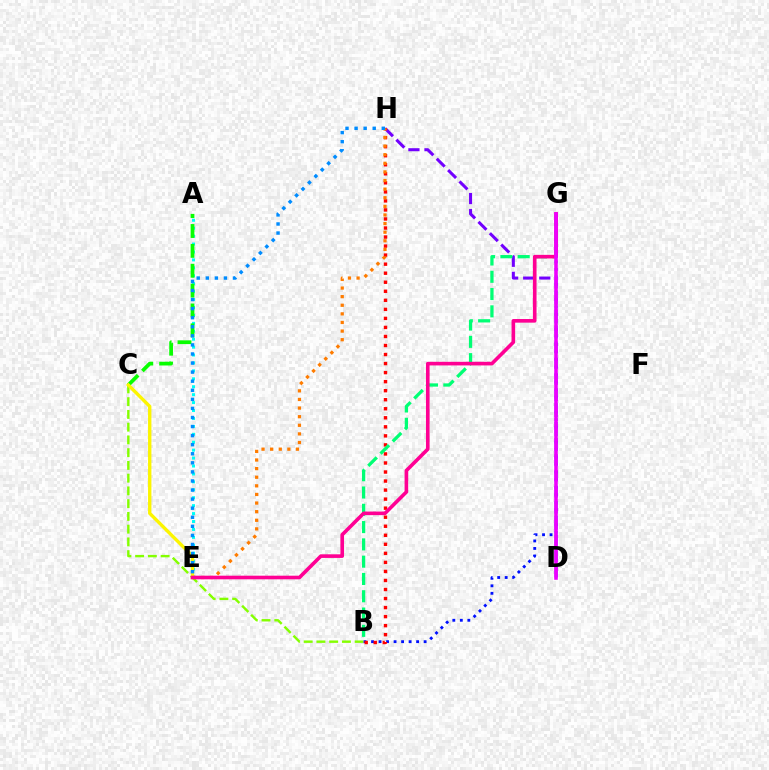{('A', 'E'): [{'color': '#00fff6', 'line_style': 'dotted', 'thickness': 2.15}], ('B', 'C'): [{'color': '#84ff00', 'line_style': 'dashed', 'thickness': 1.73}], ('B', 'G'): [{'color': '#0010ff', 'line_style': 'dotted', 'thickness': 2.04}, {'color': '#00ff74', 'line_style': 'dashed', 'thickness': 2.35}], ('A', 'C'): [{'color': '#08ff00', 'line_style': 'dashed', 'thickness': 2.7}], ('D', 'H'): [{'color': '#7200ff', 'line_style': 'dashed', 'thickness': 2.18}], ('B', 'H'): [{'color': '#ff0000', 'line_style': 'dotted', 'thickness': 2.46}], ('C', 'E'): [{'color': '#fcf500', 'line_style': 'solid', 'thickness': 2.42}], ('E', 'H'): [{'color': '#ff7c00', 'line_style': 'dotted', 'thickness': 2.34}, {'color': '#008cff', 'line_style': 'dotted', 'thickness': 2.46}], ('E', 'G'): [{'color': '#ff0094', 'line_style': 'solid', 'thickness': 2.61}], ('D', 'G'): [{'color': '#ee00ff', 'line_style': 'solid', 'thickness': 2.57}]}